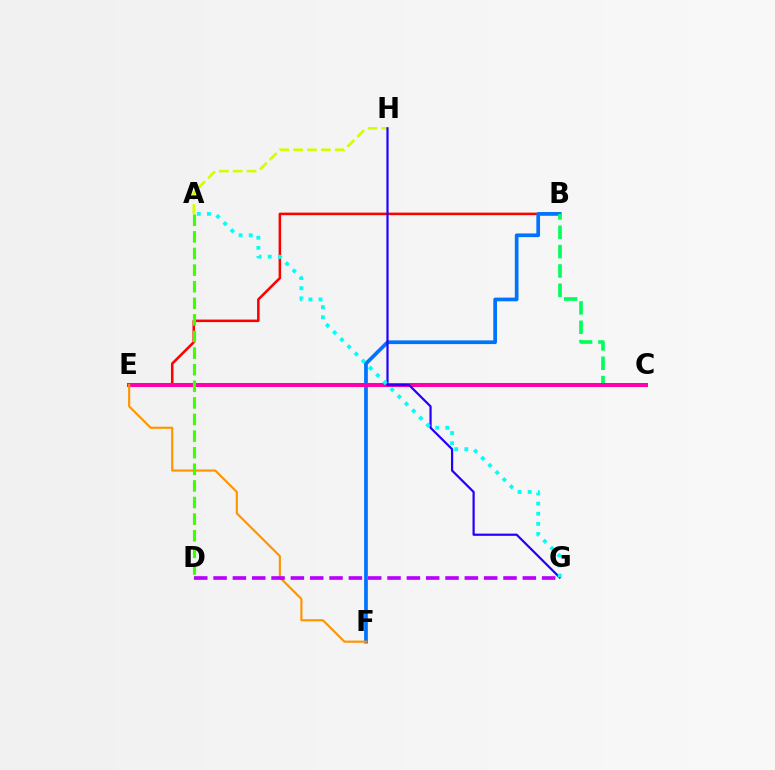{('A', 'H'): [{'color': '#d1ff00', 'line_style': 'dashed', 'thickness': 1.88}], ('B', 'E'): [{'color': '#ff0000', 'line_style': 'solid', 'thickness': 1.83}], ('B', 'F'): [{'color': '#0074ff', 'line_style': 'solid', 'thickness': 2.67}], ('B', 'C'): [{'color': '#00ff5c', 'line_style': 'dashed', 'thickness': 2.63}], ('C', 'E'): [{'color': '#ff00ac', 'line_style': 'solid', 'thickness': 2.9}], ('G', 'H'): [{'color': '#2500ff', 'line_style': 'solid', 'thickness': 1.59}], ('E', 'F'): [{'color': '#ff9400', 'line_style': 'solid', 'thickness': 1.55}], ('A', 'G'): [{'color': '#00fff6', 'line_style': 'dotted', 'thickness': 2.75}], ('A', 'D'): [{'color': '#3dff00', 'line_style': 'dashed', 'thickness': 2.26}], ('D', 'G'): [{'color': '#b900ff', 'line_style': 'dashed', 'thickness': 2.63}]}